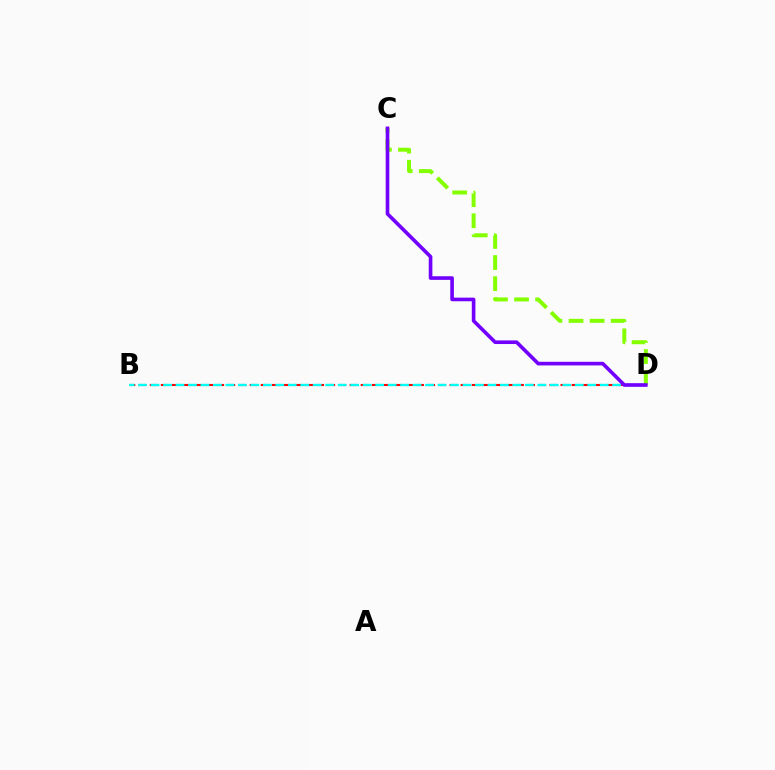{('B', 'D'): [{'color': '#ff0000', 'line_style': 'dashed', 'thickness': 1.51}, {'color': '#00fff6', 'line_style': 'dashed', 'thickness': 1.7}], ('C', 'D'): [{'color': '#84ff00', 'line_style': 'dashed', 'thickness': 2.87}, {'color': '#7200ff', 'line_style': 'solid', 'thickness': 2.61}]}